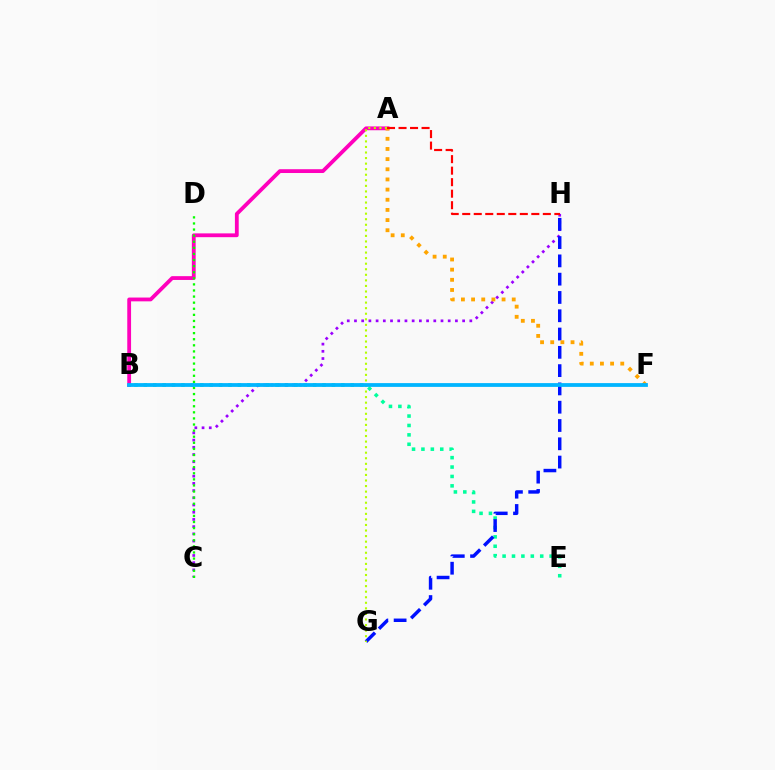{('B', 'E'): [{'color': '#00ff9d', 'line_style': 'dotted', 'thickness': 2.56}], ('A', 'B'): [{'color': '#ff00bd', 'line_style': 'solid', 'thickness': 2.74}], ('C', 'H'): [{'color': '#9b00ff', 'line_style': 'dotted', 'thickness': 1.96}], ('G', 'H'): [{'color': '#0010ff', 'line_style': 'dashed', 'thickness': 2.48}], ('A', 'G'): [{'color': '#b3ff00', 'line_style': 'dotted', 'thickness': 1.51}], ('A', 'F'): [{'color': '#ffa500', 'line_style': 'dotted', 'thickness': 2.76}], ('A', 'H'): [{'color': '#ff0000', 'line_style': 'dashed', 'thickness': 1.56}], ('C', 'D'): [{'color': '#08ff00', 'line_style': 'dotted', 'thickness': 1.66}], ('B', 'F'): [{'color': '#00b5ff', 'line_style': 'solid', 'thickness': 2.73}]}